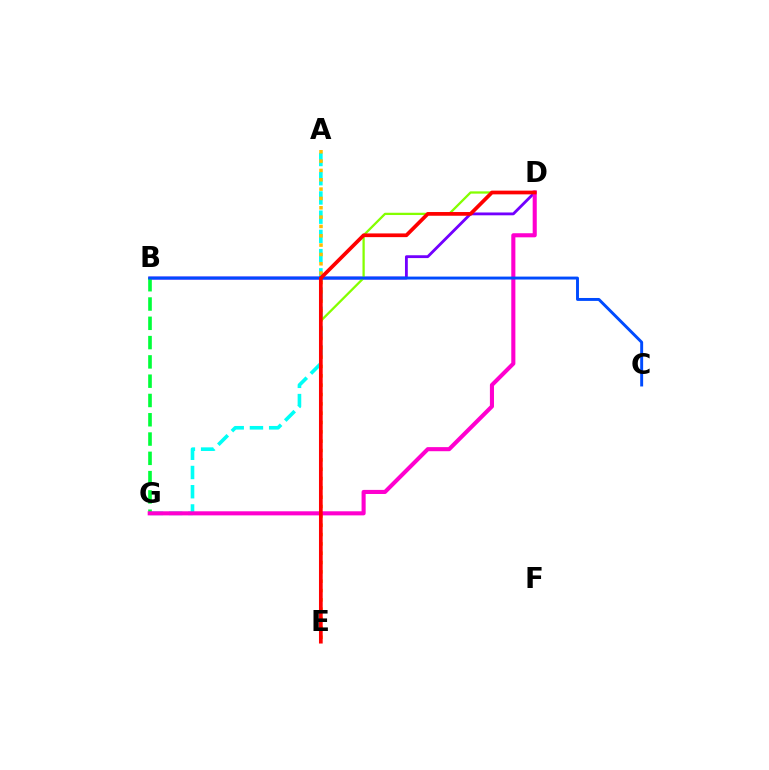{('A', 'G'): [{'color': '#00fff6', 'line_style': 'dashed', 'thickness': 2.61}], ('B', 'D'): [{'color': '#7200ff', 'line_style': 'solid', 'thickness': 2.03}], ('B', 'G'): [{'color': '#00ff39', 'line_style': 'dashed', 'thickness': 2.62}], ('A', 'E'): [{'color': '#ffbd00', 'line_style': 'dotted', 'thickness': 2.54}], ('D', 'E'): [{'color': '#84ff00', 'line_style': 'solid', 'thickness': 1.64}, {'color': '#ff0000', 'line_style': 'solid', 'thickness': 2.68}], ('D', 'G'): [{'color': '#ff00cf', 'line_style': 'solid', 'thickness': 2.94}], ('B', 'C'): [{'color': '#004bff', 'line_style': 'solid', 'thickness': 2.11}]}